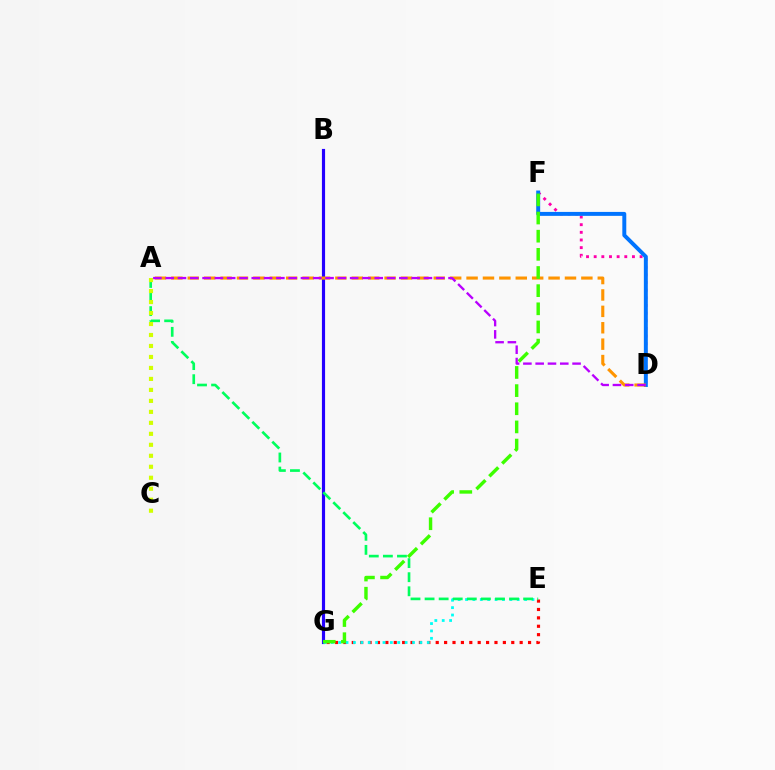{('B', 'G'): [{'color': '#2500ff', 'line_style': 'solid', 'thickness': 2.27}], ('E', 'G'): [{'color': '#ff0000', 'line_style': 'dotted', 'thickness': 2.28}, {'color': '#00fff6', 'line_style': 'dotted', 'thickness': 2.01}], ('A', 'E'): [{'color': '#00ff5c', 'line_style': 'dashed', 'thickness': 1.91}], ('D', 'F'): [{'color': '#ff00ac', 'line_style': 'dotted', 'thickness': 2.08}, {'color': '#0074ff', 'line_style': 'solid', 'thickness': 2.84}], ('A', 'C'): [{'color': '#d1ff00', 'line_style': 'dotted', 'thickness': 2.98}], ('A', 'D'): [{'color': '#ff9400', 'line_style': 'dashed', 'thickness': 2.23}, {'color': '#b900ff', 'line_style': 'dashed', 'thickness': 1.67}], ('F', 'G'): [{'color': '#3dff00', 'line_style': 'dashed', 'thickness': 2.47}]}